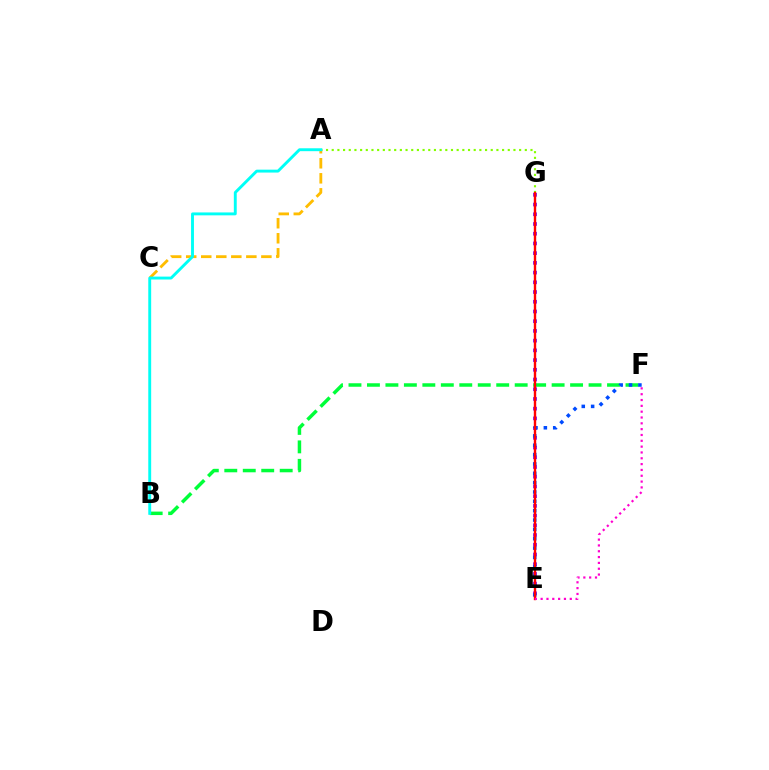{('B', 'F'): [{'color': '#00ff39', 'line_style': 'dashed', 'thickness': 2.51}], ('E', 'G'): [{'color': '#7200ff', 'line_style': 'dotted', 'thickness': 2.64}, {'color': '#ff0000', 'line_style': 'solid', 'thickness': 1.72}], ('E', 'F'): [{'color': '#004bff', 'line_style': 'dotted', 'thickness': 2.54}, {'color': '#ff00cf', 'line_style': 'dotted', 'thickness': 1.58}], ('A', 'G'): [{'color': '#84ff00', 'line_style': 'dotted', 'thickness': 1.54}], ('A', 'C'): [{'color': '#ffbd00', 'line_style': 'dashed', 'thickness': 2.04}], ('A', 'B'): [{'color': '#00fff6', 'line_style': 'solid', 'thickness': 2.09}]}